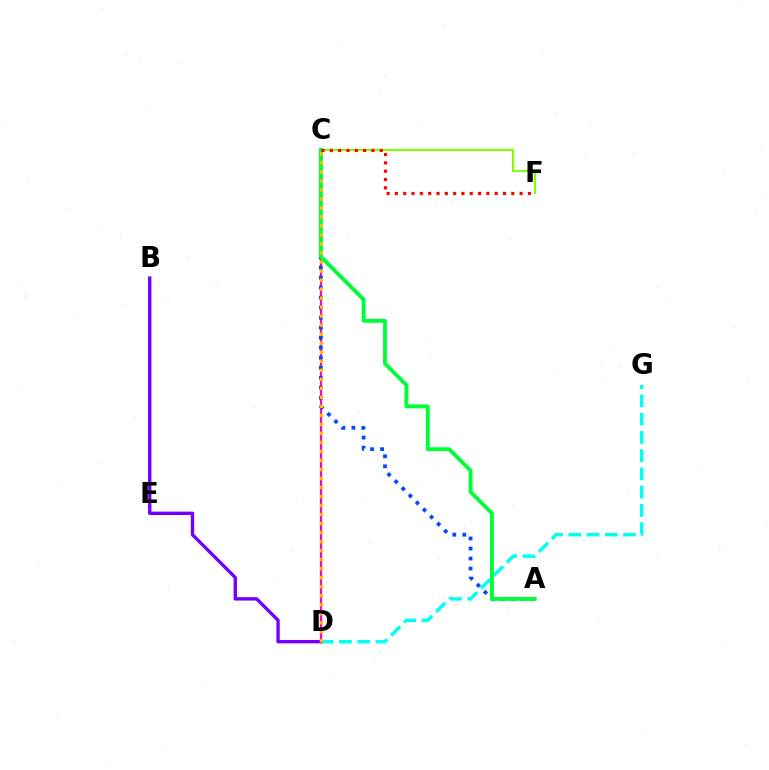{('D', 'G'): [{'color': '#00fff6', 'line_style': 'dashed', 'thickness': 2.48}], ('C', 'D'): [{'color': '#ff00cf', 'line_style': 'solid', 'thickness': 1.61}, {'color': '#ffbd00', 'line_style': 'dotted', 'thickness': 2.45}], ('C', 'F'): [{'color': '#84ff00', 'line_style': 'solid', 'thickness': 1.52}, {'color': '#ff0000', 'line_style': 'dotted', 'thickness': 2.26}], ('B', 'D'): [{'color': '#7200ff', 'line_style': 'solid', 'thickness': 2.43}], ('A', 'C'): [{'color': '#004bff', 'line_style': 'dotted', 'thickness': 2.72}, {'color': '#00ff39', 'line_style': 'solid', 'thickness': 2.79}]}